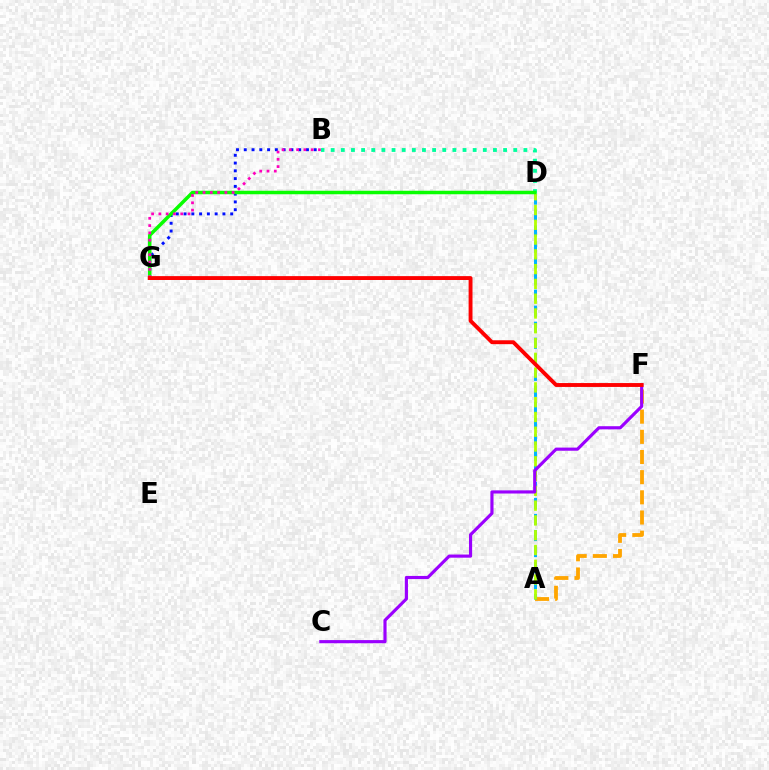{('B', 'D'): [{'color': '#00ff9d', 'line_style': 'dotted', 'thickness': 2.76}], ('A', 'F'): [{'color': '#ffa500', 'line_style': 'dashed', 'thickness': 2.74}], ('A', 'D'): [{'color': '#00b5ff', 'line_style': 'dashed', 'thickness': 2.18}, {'color': '#b3ff00', 'line_style': 'dashed', 'thickness': 2.01}], ('B', 'G'): [{'color': '#0010ff', 'line_style': 'dotted', 'thickness': 2.11}, {'color': '#ff00bd', 'line_style': 'dotted', 'thickness': 1.98}], ('D', 'G'): [{'color': '#08ff00', 'line_style': 'solid', 'thickness': 2.52}], ('C', 'F'): [{'color': '#9b00ff', 'line_style': 'solid', 'thickness': 2.27}], ('F', 'G'): [{'color': '#ff0000', 'line_style': 'solid', 'thickness': 2.8}]}